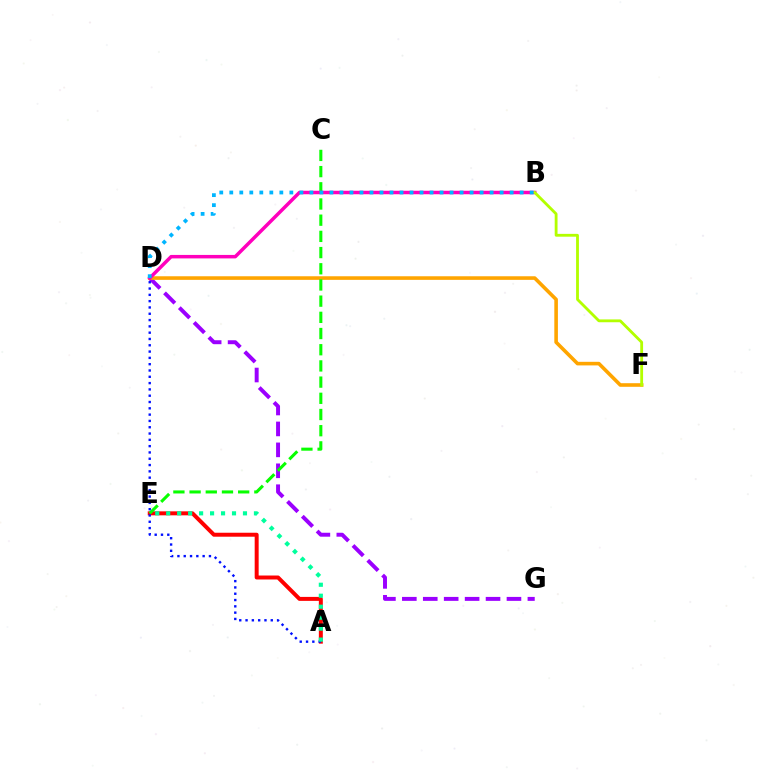{('D', 'G'): [{'color': '#9b00ff', 'line_style': 'dashed', 'thickness': 2.84}], ('D', 'F'): [{'color': '#ffa500', 'line_style': 'solid', 'thickness': 2.59}], ('A', 'E'): [{'color': '#ff0000', 'line_style': 'solid', 'thickness': 2.86}, {'color': '#00ff9d', 'line_style': 'dotted', 'thickness': 2.98}], ('C', 'E'): [{'color': '#08ff00', 'line_style': 'dashed', 'thickness': 2.2}], ('B', 'D'): [{'color': '#ff00bd', 'line_style': 'solid', 'thickness': 2.51}, {'color': '#00b5ff', 'line_style': 'dotted', 'thickness': 2.72}], ('B', 'F'): [{'color': '#b3ff00', 'line_style': 'solid', 'thickness': 2.03}], ('A', 'D'): [{'color': '#0010ff', 'line_style': 'dotted', 'thickness': 1.71}]}